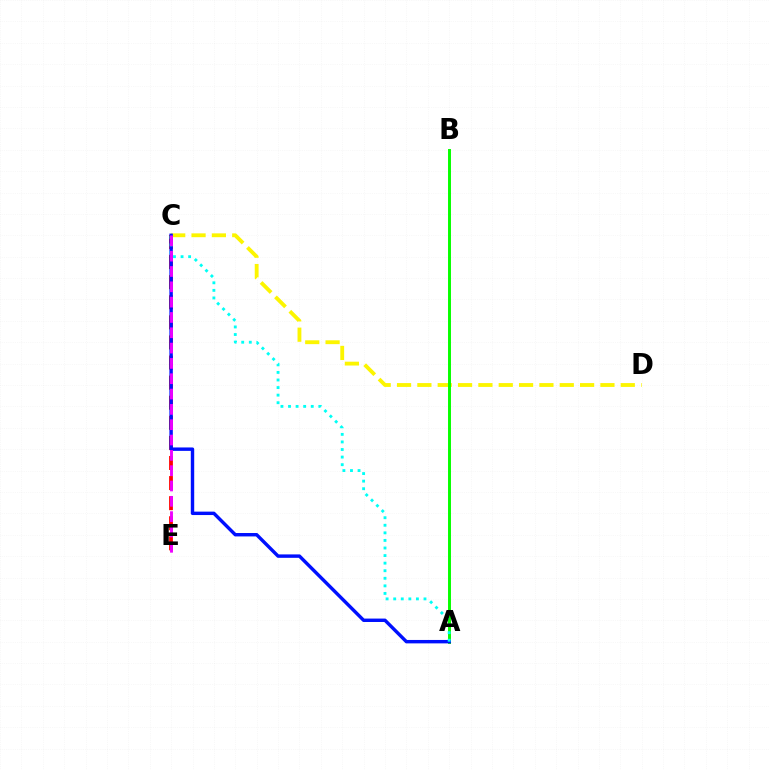{('C', 'D'): [{'color': '#fcf500', 'line_style': 'dashed', 'thickness': 2.76}], ('A', 'B'): [{'color': '#08ff00', 'line_style': 'solid', 'thickness': 2.12}], ('C', 'E'): [{'color': '#ff0000', 'line_style': 'dashed', 'thickness': 2.73}, {'color': '#ee00ff', 'line_style': 'dashed', 'thickness': 2.08}], ('A', 'C'): [{'color': '#0010ff', 'line_style': 'solid', 'thickness': 2.46}, {'color': '#00fff6', 'line_style': 'dotted', 'thickness': 2.06}]}